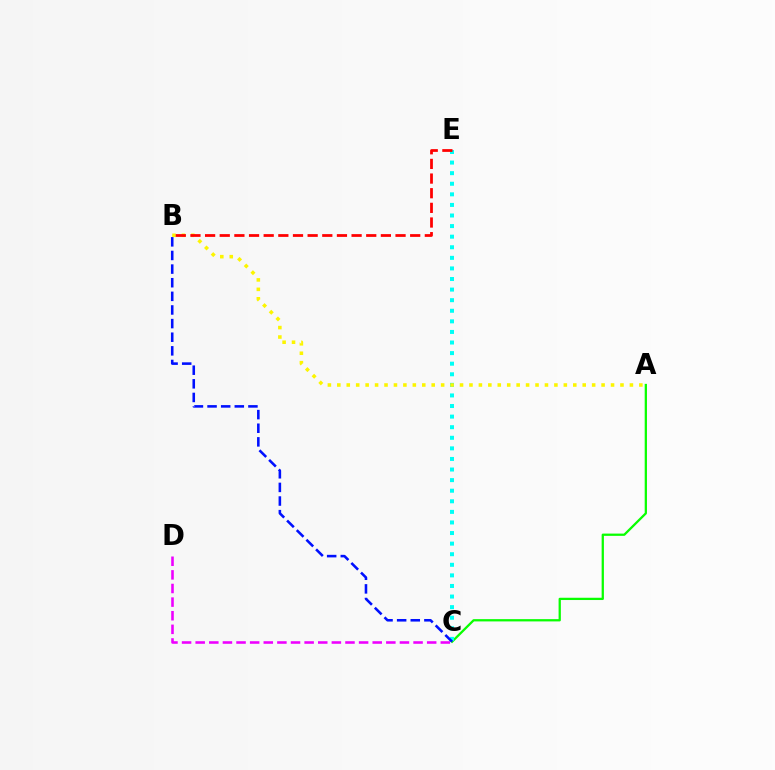{('A', 'C'): [{'color': '#08ff00', 'line_style': 'solid', 'thickness': 1.64}], ('C', 'E'): [{'color': '#00fff6', 'line_style': 'dotted', 'thickness': 2.88}], ('C', 'D'): [{'color': '#ee00ff', 'line_style': 'dashed', 'thickness': 1.85}], ('A', 'B'): [{'color': '#fcf500', 'line_style': 'dotted', 'thickness': 2.56}], ('B', 'E'): [{'color': '#ff0000', 'line_style': 'dashed', 'thickness': 1.99}], ('B', 'C'): [{'color': '#0010ff', 'line_style': 'dashed', 'thickness': 1.85}]}